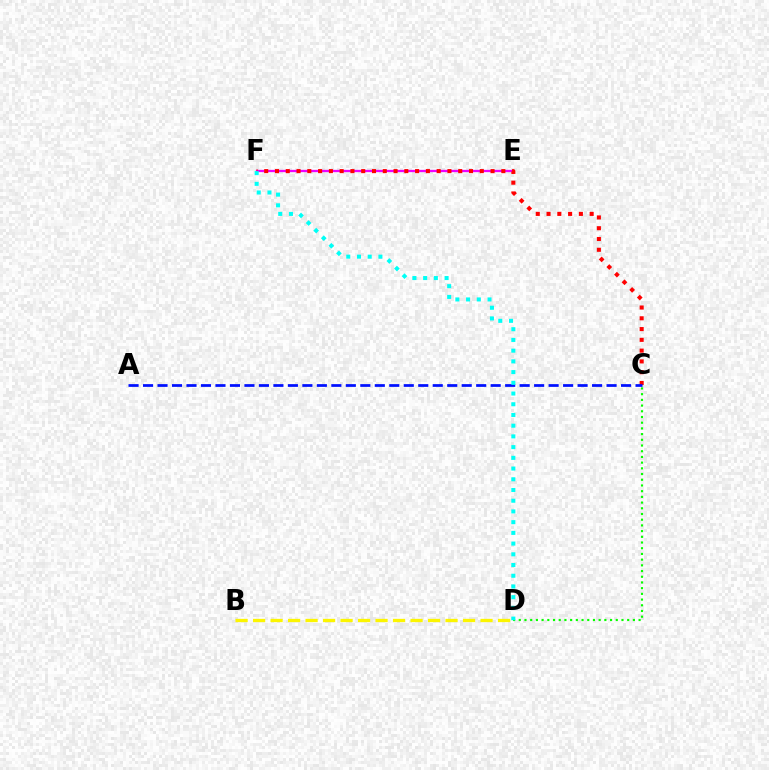{('E', 'F'): [{'color': '#ee00ff', 'line_style': 'solid', 'thickness': 1.65}], ('C', 'F'): [{'color': '#ff0000', 'line_style': 'dotted', 'thickness': 2.93}], ('B', 'D'): [{'color': '#fcf500', 'line_style': 'dashed', 'thickness': 2.38}], ('C', 'D'): [{'color': '#08ff00', 'line_style': 'dotted', 'thickness': 1.55}], ('A', 'C'): [{'color': '#0010ff', 'line_style': 'dashed', 'thickness': 1.97}], ('D', 'F'): [{'color': '#00fff6', 'line_style': 'dotted', 'thickness': 2.91}]}